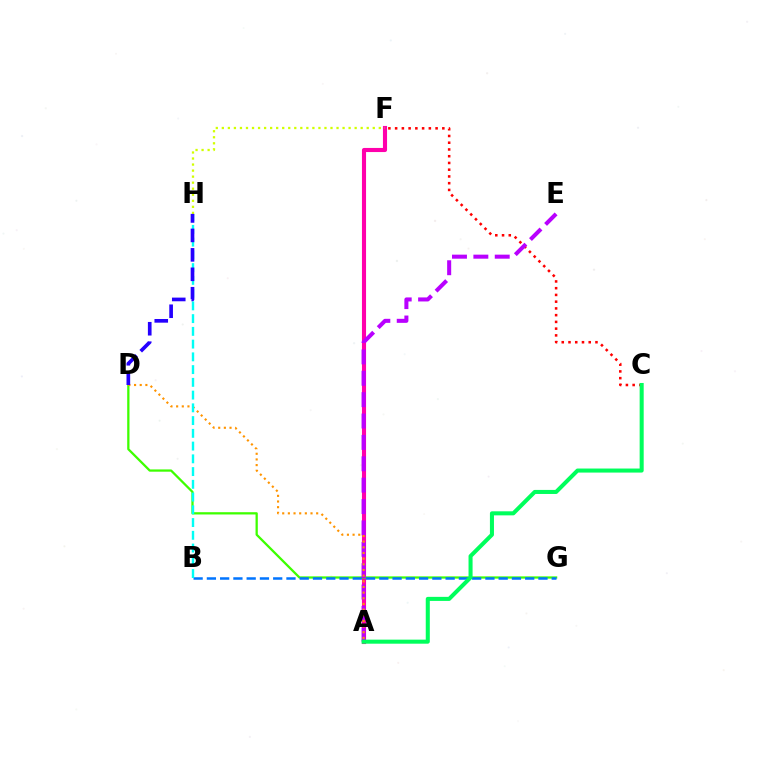{('A', 'F'): [{'color': '#ff00ac', 'line_style': 'solid', 'thickness': 2.96}], ('C', 'F'): [{'color': '#ff0000', 'line_style': 'dotted', 'thickness': 1.83}], ('D', 'G'): [{'color': '#3dff00', 'line_style': 'solid', 'thickness': 1.63}], ('B', 'G'): [{'color': '#0074ff', 'line_style': 'dashed', 'thickness': 1.8}], ('F', 'H'): [{'color': '#d1ff00', 'line_style': 'dotted', 'thickness': 1.64}], ('A', 'E'): [{'color': '#b900ff', 'line_style': 'dashed', 'thickness': 2.9}], ('A', 'D'): [{'color': '#ff9400', 'line_style': 'dotted', 'thickness': 1.54}], ('A', 'C'): [{'color': '#00ff5c', 'line_style': 'solid', 'thickness': 2.91}], ('B', 'H'): [{'color': '#00fff6', 'line_style': 'dashed', 'thickness': 1.73}], ('D', 'H'): [{'color': '#2500ff', 'line_style': 'dashed', 'thickness': 2.64}]}